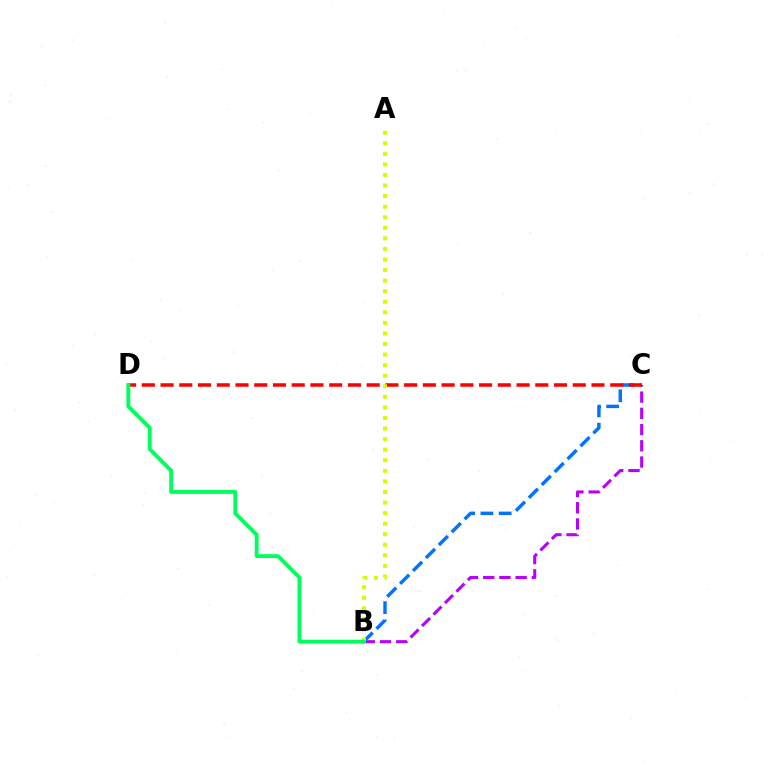{('B', 'C'): [{'color': '#b900ff', 'line_style': 'dashed', 'thickness': 2.2}, {'color': '#0074ff', 'line_style': 'dashed', 'thickness': 2.48}], ('C', 'D'): [{'color': '#ff0000', 'line_style': 'dashed', 'thickness': 2.55}], ('A', 'B'): [{'color': '#d1ff00', 'line_style': 'dotted', 'thickness': 2.87}], ('B', 'D'): [{'color': '#00ff5c', 'line_style': 'solid', 'thickness': 2.78}]}